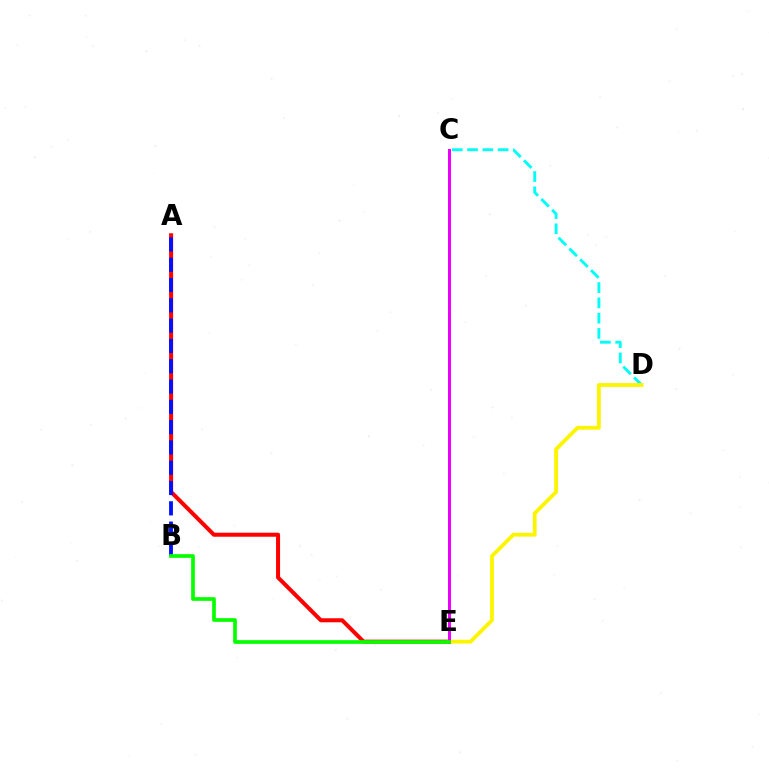{('C', 'D'): [{'color': '#00fff6', 'line_style': 'dashed', 'thickness': 2.08}], ('A', 'E'): [{'color': '#ff0000', 'line_style': 'solid', 'thickness': 2.89}], ('D', 'E'): [{'color': '#fcf500', 'line_style': 'solid', 'thickness': 2.76}], ('C', 'E'): [{'color': '#ee00ff', 'line_style': 'solid', 'thickness': 2.16}], ('A', 'B'): [{'color': '#0010ff', 'line_style': 'dashed', 'thickness': 2.76}], ('B', 'E'): [{'color': '#08ff00', 'line_style': 'solid', 'thickness': 2.67}]}